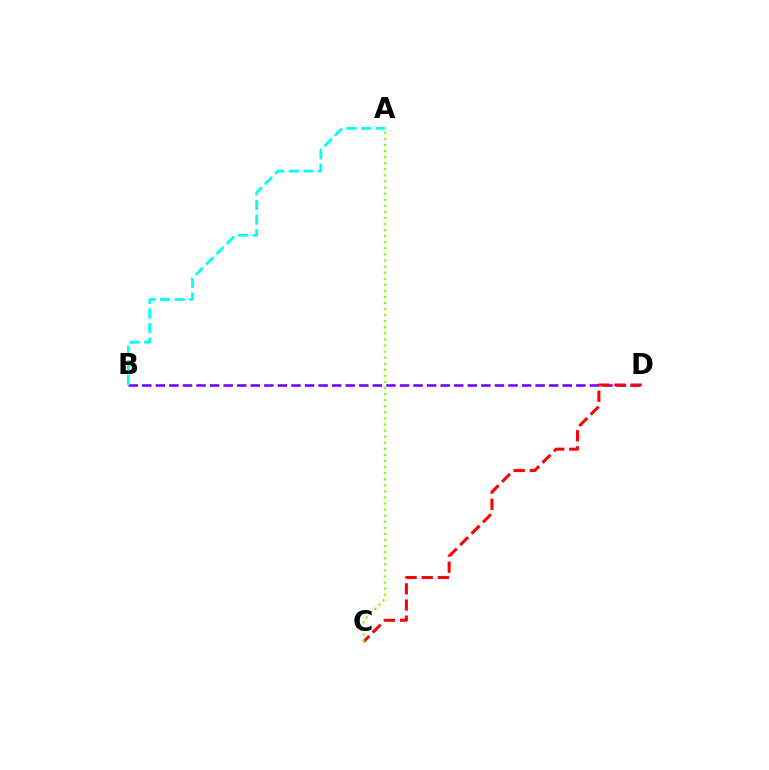{('B', 'D'): [{'color': '#7200ff', 'line_style': 'dashed', 'thickness': 1.84}], ('C', 'D'): [{'color': '#ff0000', 'line_style': 'dashed', 'thickness': 2.19}], ('A', 'B'): [{'color': '#00fff6', 'line_style': 'dashed', 'thickness': 1.99}], ('A', 'C'): [{'color': '#84ff00', 'line_style': 'dotted', 'thickness': 1.65}]}